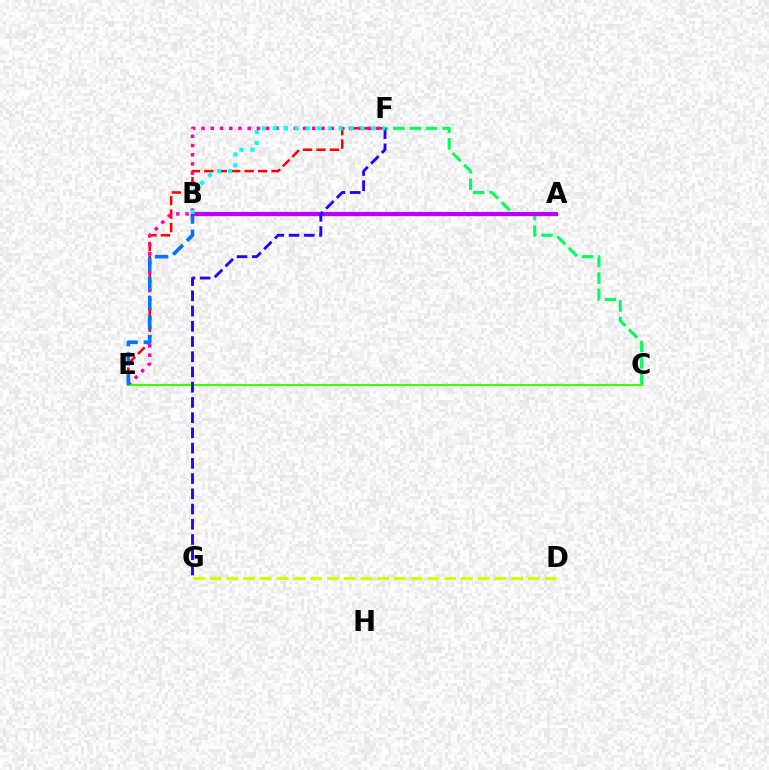{('A', 'B'): [{'color': '#ff9400', 'line_style': 'solid', 'thickness': 2.51}, {'color': '#b900ff', 'line_style': 'solid', 'thickness': 2.96}], ('C', 'F'): [{'color': '#00ff5c', 'line_style': 'dashed', 'thickness': 2.23}], ('E', 'F'): [{'color': '#ff0000', 'line_style': 'dashed', 'thickness': 1.83}, {'color': '#ff00ac', 'line_style': 'dotted', 'thickness': 2.51}], ('C', 'E'): [{'color': '#3dff00', 'line_style': 'solid', 'thickness': 1.53}], ('D', 'G'): [{'color': '#d1ff00', 'line_style': 'dashed', 'thickness': 2.28}], ('B', 'E'): [{'color': '#0074ff', 'line_style': 'dashed', 'thickness': 2.63}], ('F', 'G'): [{'color': '#2500ff', 'line_style': 'dashed', 'thickness': 2.07}], ('B', 'F'): [{'color': '#00fff6', 'line_style': 'dotted', 'thickness': 2.98}]}